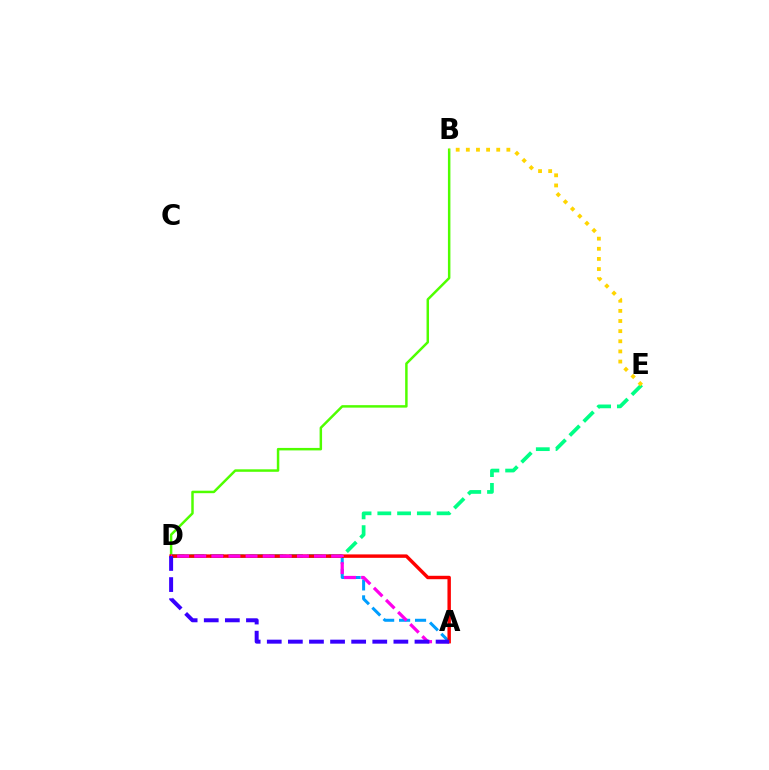{('B', 'D'): [{'color': '#4fff00', 'line_style': 'solid', 'thickness': 1.79}], ('D', 'E'): [{'color': '#00ff86', 'line_style': 'dashed', 'thickness': 2.68}], ('A', 'D'): [{'color': '#009eff', 'line_style': 'dashed', 'thickness': 2.17}, {'color': '#ff0000', 'line_style': 'solid', 'thickness': 2.47}, {'color': '#ff00ed', 'line_style': 'dashed', 'thickness': 2.32}, {'color': '#3700ff', 'line_style': 'dashed', 'thickness': 2.87}], ('B', 'E'): [{'color': '#ffd500', 'line_style': 'dotted', 'thickness': 2.75}]}